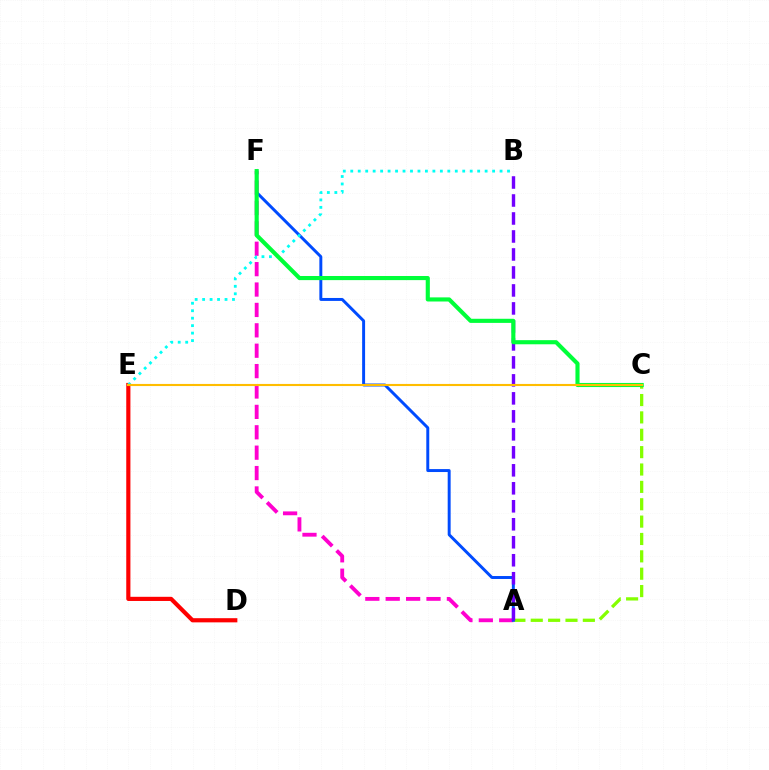{('A', 'F'): [{'color': '#ff00cf', 'line_style': 'dashed', 'thickness': 2.77}, {'color': '#004bff', 'line_style': 'solid', 'thickness': 2.12}], ('A', 'C'): [{'color': '#84ff00', 'line_style': 'dashed', 'thickness': 2.36}], ('D', 'E'): [{'color': '#ff0000', 'line_style': 'solid', 'thickness': 3.0}], ('B', 'E'): [{'color': '#00fff6', 'line_style': 'dotted', 'thickness': 2.03}], ('A', 'B'): [{'color': '#7200ff', 'line_style': 'dashed', 'thickness': 2.44}], ('C', 'F'): [{'color': '#00ff39', 'line_style': 'solid', 'thickness': 2.97}], ('C', 'E'): [{'color': '#ffbd00', 'line_style': 'solid', 'thickness': 1.52}]}